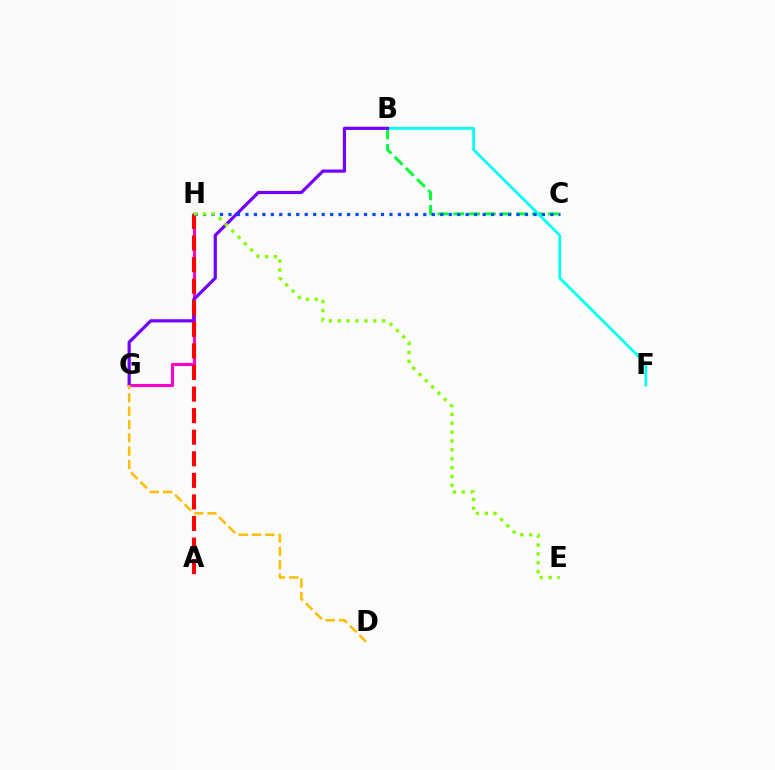{('B', 'C'): [{'color': '#00ff39', 'line_style': 'dashed', 'thickness': 2.14}], ('G', 'H'): [{'color': '#ff00cf', 'line_style': 'solid', 'thickness': 2.21}], ('B', 'F'): [{'color': '#00fff6', 'line_style': 'solid', 'thickness': 1.97}], ('B', 'G'): [{'color': '#7200ff', 'line_style': 'solid', 'thickness': 2.3}], ('A', 'H'): [{'color': '#ff0000', 'line_style': 'dashed', 'thickness': 2.93}], ('C', 'H'): [{'color': '#004bff', 'line_style': 'dotted', 'thickness': 2.3}], ('D', 'G'): [{'color': '#ffbd00', 'line_style': 'dashed', 'thickness': 1.81}], ('E', 'H'): [{'color': '#84ff00', 'line_style': 'dotted', 'thickness': 2.41}]}